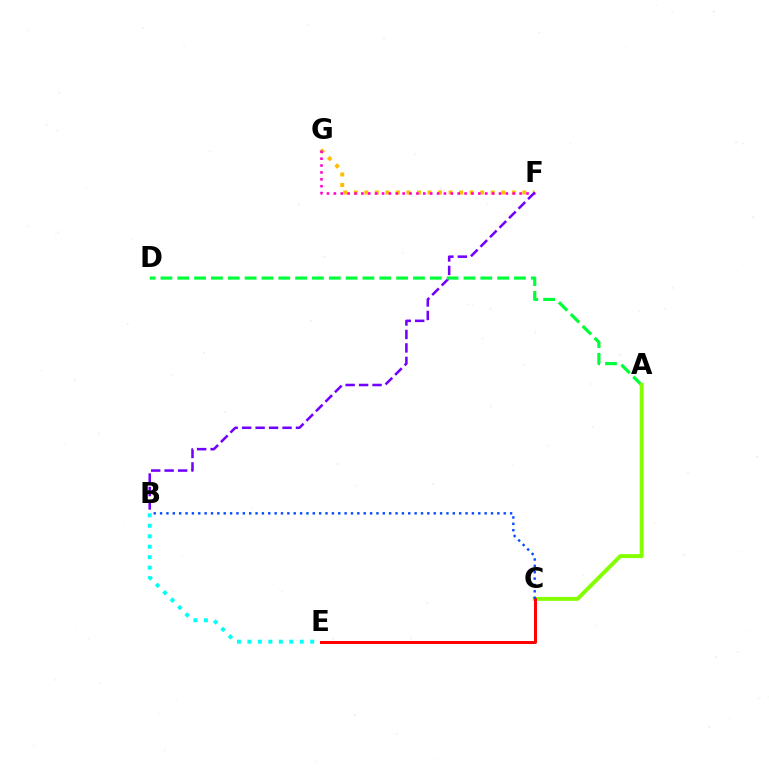{('F', 'G'): [{'color': '#ffbd00', 'line_style': 'dotted', 'thickness': 2.86}, {'color': '#ff00cf', 'line_style': 'dotted', 'thickness': 1.87}], ('B', 'E'): [{'color': '#00fff6', 'line_style': 'dotted', 'thickness': 2.84}], ('B', 'F'): [{'color': '#7200ff', 'line_style': 'dashed', 'thickness': 1.83}], ('A', 'D'): [{'color': '#00ff39', 'line_style': 'dashed', 'thickness': 2.29}], ('A', 'C'): [{'color': '#84ff00', 'line_style': 'solid', 'thickness': 2.83}], ('C', 'E'): [{'color': '#ff0000', 'line_style': 'solid', 'thickness': 2.14}], ('B', 'C'): [{'color': '#004bff', 'line_style': 'dotted', 'thickness': 1.73}]}